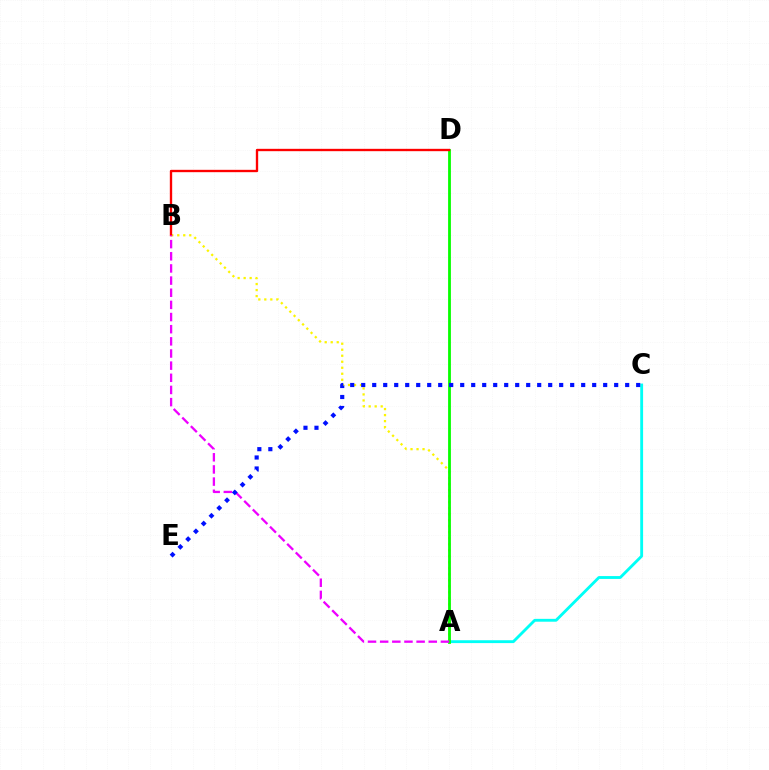{('A', 'C'): [{'color': '#00fff6', 'line_style': 'solid', 'thickness': 2.06}], ('A', 'B'): [{'color': '#fcf500', 'line_style': 'dotted', 'thickness': 1.63}, {'color': '#ee00ff', 'line_style': 'dashed', 'thickness': 1.65}], ('A', 'D'): [{'color': '#08ff00', 'line_style': 'solid', 'thickness': 2.03}], ('B', 'D'): [{'color': '#ff0000', 'line_style': 'solid', 'thickness': 1.69}], ('C', 'E'): [{'color': '#0010ff', 'line_style': 'dotted', 'thickness': 2.99}]}